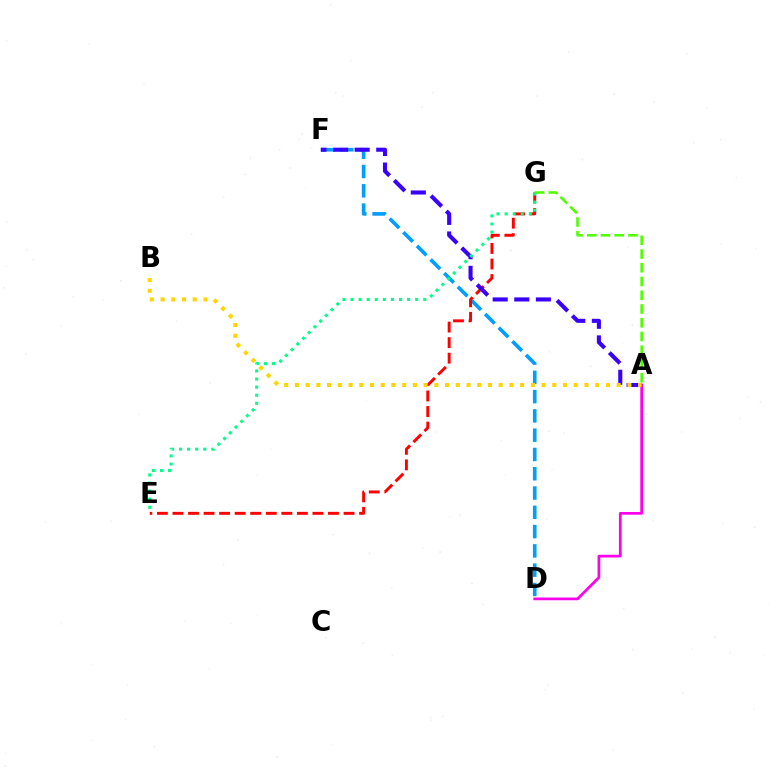{('A', 'D'): [{'color': '#ff00ed', 'line_style': 'solid', 'thickness': 1.96}], ('D', 'F'): [{'color': '#009eff', 'line_style': 'dashed', 'thickness': 2.62}], ('E', 'G'): [{'color': '#ff0000', 'line_style': 'dashed', 'thickness': 2.11}, {'color': '#00ff86', 'line_style': 'dotted', 'thickness': 2.2}], ('A', 'G'): [{'color': '#4fff00', 'line_style': 'dashed', 'thickness': 1.87}], ('A', 'F'): [{'color': '#3700ff', 'line_style': 'dashed', 'thickness': 2.93}], ('A', 'B'): [{'color': '#ffd500', 'line_style': 'dotted', 'thickness': 2.91}]}